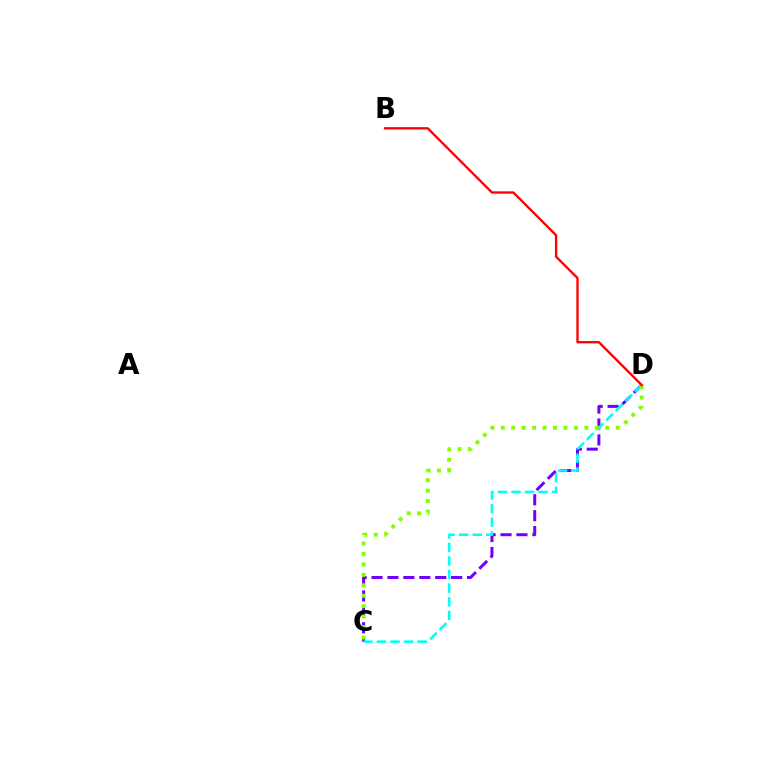{('C', 'D'): [{'color': '#7200ff', 'line_style': 'dashed', 'thickness': 2.16}, {'color': '#00fff6', 'line_style': 'dashed', 'thickness': 1.85}, {'color': '#84ff00', 'line_style': 'dotted', 'thickness': 2.84}], ('B', 'D'): [{'color': '#ff0000', 'line_style': 'solid', 'thickness': 1.68}]}